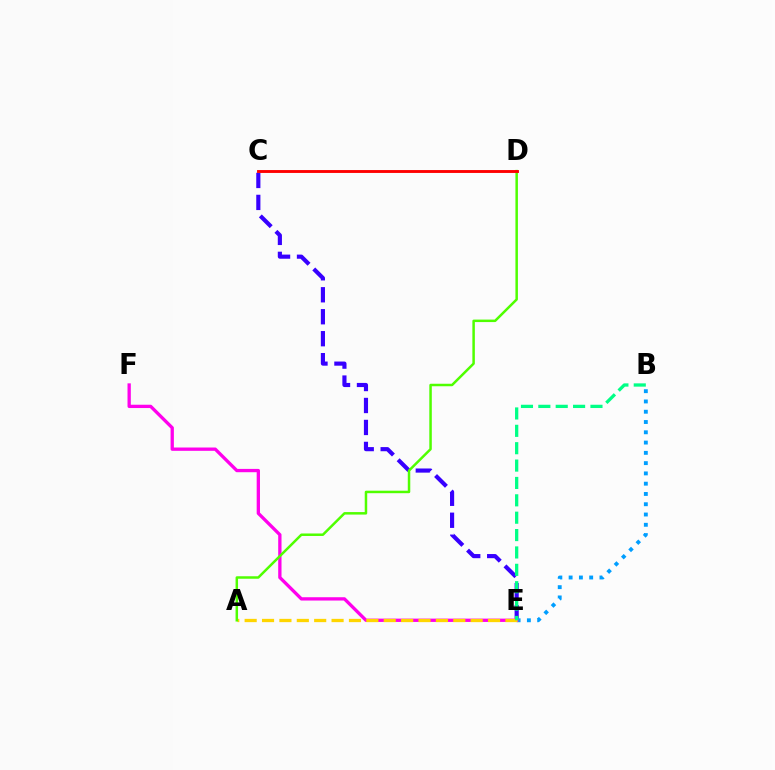{('C', 'E'): [{'color': '#3700ff', 'line_style': 'dashed', 'thickness': 2.98}], ('B', 'E'): [{'color': '#009eff', 'line_style': 'dotted', 'thickness': 2.79}, {'color': '#00ff86', 'line_style': 'dashed', 'thickness': 2.36}], ('E', 'F'): [{'color': '#ff00ed', 'line_style': 'solid', 'thickness': 2.38}], ('A', 'E'): [{'color': '#ffd500', 'line_style': 'dashed', 'thickness': 2.36}], ('A', 'D'): [{'color': '#4fff00', 'line_style': 'solid', 'thickness': 1.79}], ('C', 'D'): [{'color': '#ff0000', 'line_style': 'solid', 'thickness': 2.08}]}